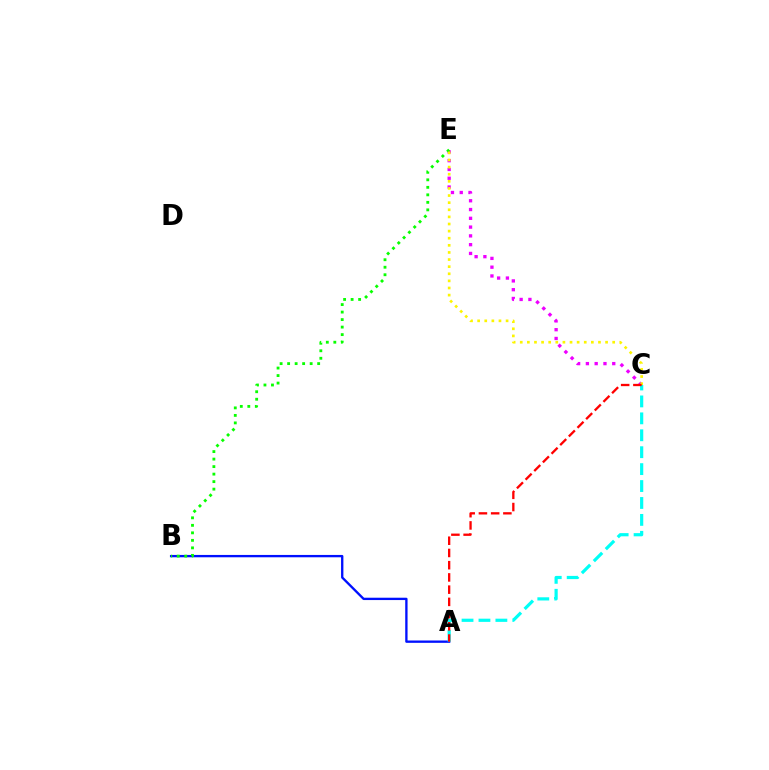{('C', 'E'): [{'color': '#ee00ff', 'line_style': 'dotted', 'thickness': 2.39}, {'color': '#fcf500', 'line_style': 'dotted', 'thickness': 1.93}], ('A', 'B'): [{'color': '#0010ff', 'line_style': 'solid', 'thickness': 1.69}], ('B', 'E'): [{'color': '#08ff00', 'line_style': 'dotted', 'thickness': 2.04}], ('A', 'C'): [{'color': '#00fff6', 'line_style': 'dashed', 'thickness': 2.3}, {'color': '#ff0000', 'line_style': 'dashed', 'thickness': 1.66}]}